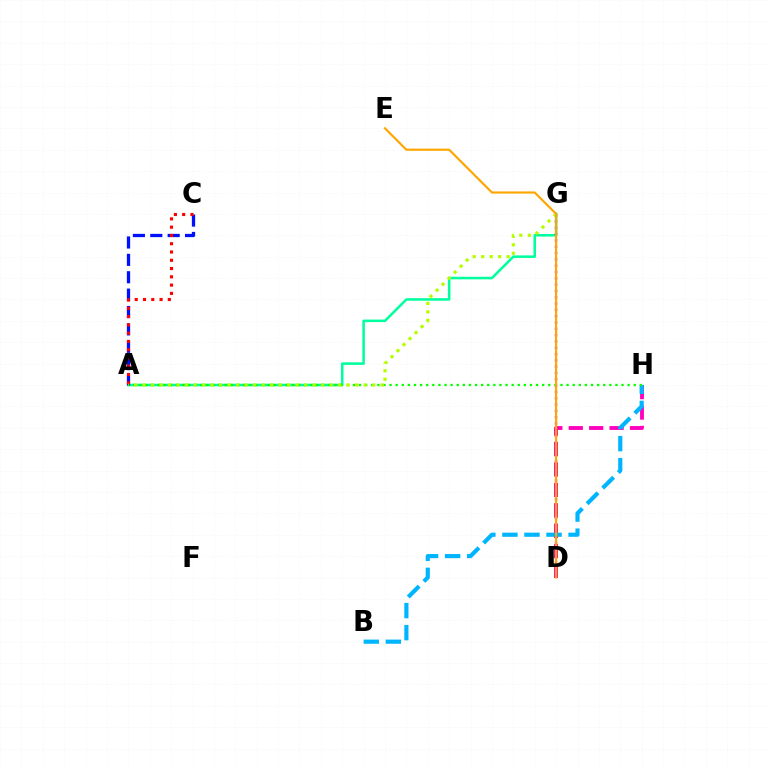{('A', 'G'): [{'color': '#00ff9d', 'line_style': 'solid', 'thickness': 1.83}, {'color': '#b3ff00', 'line_style': 'dotted', 'thickness': 2.31}], ('D', 'H'): [{'color': '#ff00bd', 'line_style': 'dashed', 'thickness': 2.77}], ('A', 'C'): [{'color': '#0010ff', 'line_style': 'dashed', 'thickness': 2.36}, {'color': '#ff0000', 'line_style': 'dotted', 'thickness': 2.25}], ('B', 'H'): [{'color': '#00b5ff', 'line_style': 'dashed', 'thickness': 3.0}], ('D', 'G'): [{'color': '#9b00ff', 'line_style': 'dotted', 'thickness': 1.72}], ('A', 'H'): [{'color': '#08ff00', 'line_style': 'dotted', 'thickness': 1.66}], ('D', 'E'): [{'color': '#ffa500', 'line_style': 'solid', 'thickness': 1.55}]}